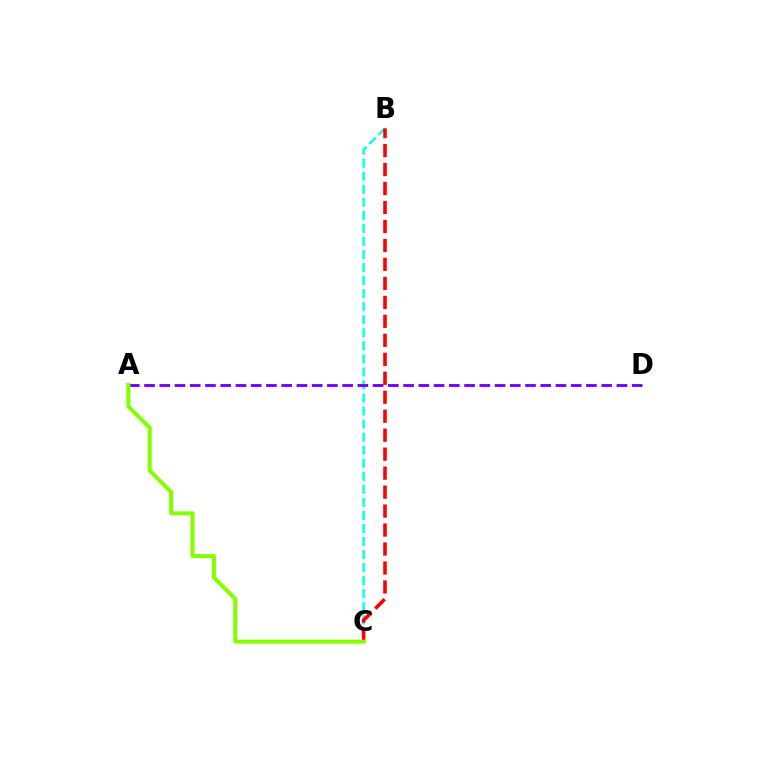{('B', 'C'): [{'color': '#00fff6', 'line_style': 'dashed', 'thickness': 1.77}, {'color': '#ff0000', 'line_style': 'dashed', 'thickness': 2.58}], ('A', 'D'): [{'color': '#7200ff', 'line_style': 'dashed', 'thickness': 2.07}], ('A', 'C'): [{'color': '#84ff00', 'line_style': 'solid', 'thickness': 2.91}]}